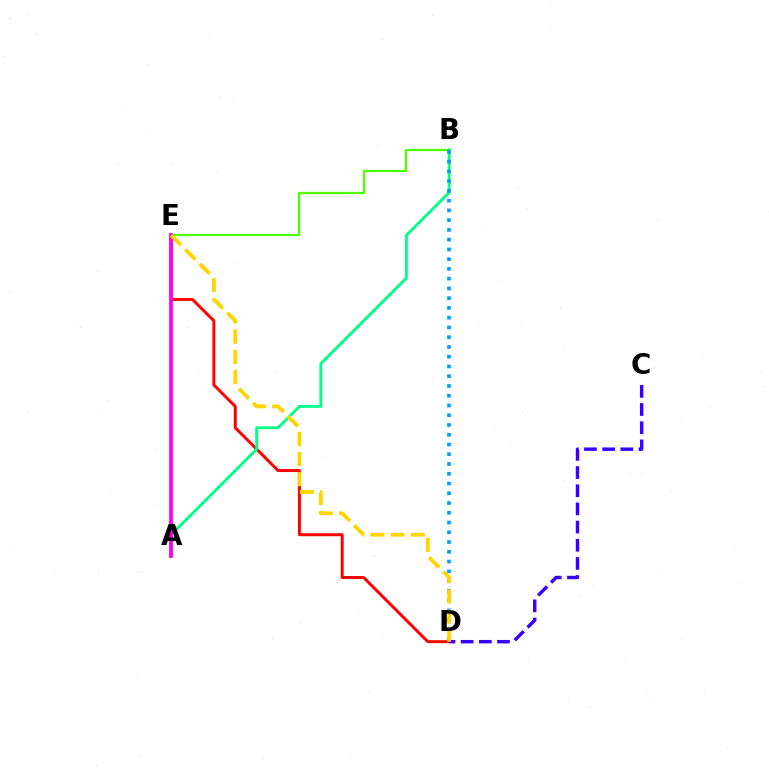{('B', 'E'): [{'color': '#4fff00', 'line_style': 'solid', 'thickness': 1.63}], ('D', 'E'): [{'color': '#ff0000', 'line_style': 'solid', 'thickness': 2.13}, {'color': '#ffd500', 'line_style': 'dashed', 'thickness': 2.74}], ('A', 'B'): [{'color': '#00ff86', 'line_style': 'solid', 'thickness': 2.05}], ('A', 'E'): [{'color': '#ff00ed', 'line_style': 'solid', 'thickness': 2.68}], ('B', 'D'): [{'color': '#009eff', 'line_style': 'dotted', 'thickness': 2.65}], ('C', 'D'): [{'color': '#3700ff', 'line_style': 'dashed', 'thickness': 2.47}]}